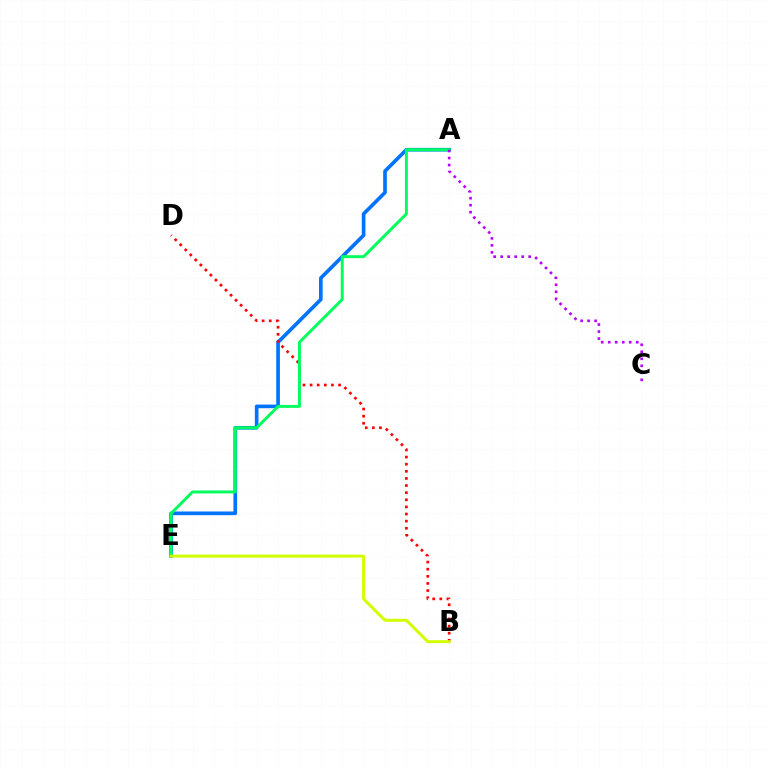{('A', 'E'): [{'color': '#0074ff', 'line_style': 'solid', 'thickness': 2.64}, {'color': '#00ff5c', 'line_style': 'solid', 'thickness': 2.11}], ('B', 'D'): [{'color': '#ff0000', 'line_style': 'dotted', 'thickness': 1.93}], ('B', 'E'): [{'color': '#d1ff00', 'line_style': 'solid', 'thickness': 2.16}], ('A', 'C'): [{'color': '#b900ff', 'line_style': 'dotted', 'thickness': 1.9}]}